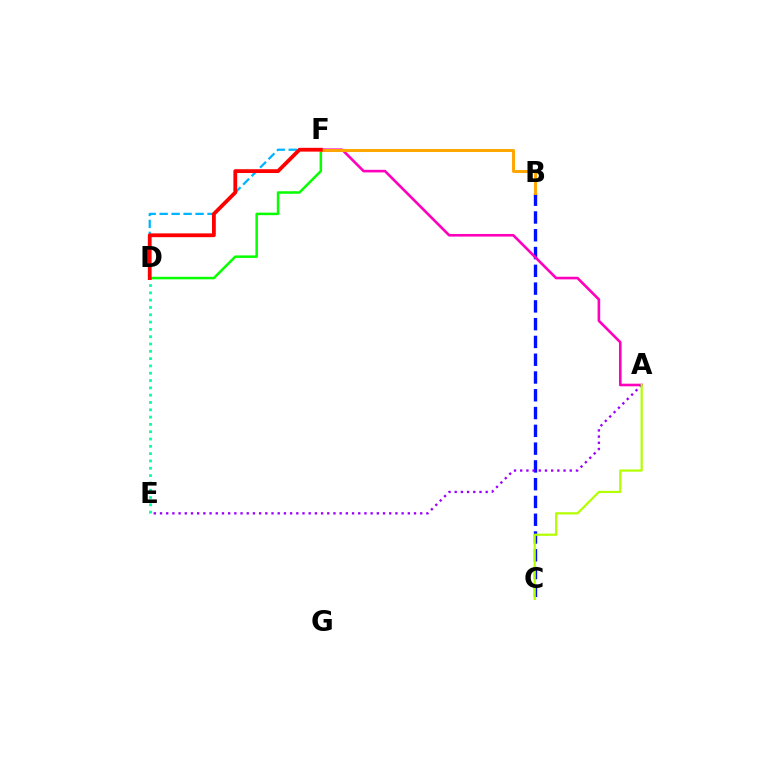{('D', 'E'): [{'color': '#00ff9d', 'line_style': 'dotted', 'thickness': 1.99}], ('D', 'F'): [{'color': '#00b5ff', 'line_style': 'dashed', 'thickness': 1.63}, {'color': '#08ff00', 'line_style': 'solid', 'thickness': 1.82}, {'color': '#ff0000', 'line_style': 'solid', 'thickness': 2.73}], ('B', 'C'): [{'color': '#0010ff', 'line_style': 'dashed', 'thickness': 2.42}], ('A', 'F'): [{'color': '#ff00bd', 'line_style': 'solid', 'thickness': 1.89}], ('A', 'E'): [{'color': '#9b00ff', 'line_style': 'dotted', 'thickness': 1.68}], ('A', 'C'): [{'color': '#b3ff00', 'line_style': 'solid', 'thickness': 1.6}], ('B', 'F'): [{'color': '#ffa500', 'line_style': 'solid', 'thickness': 2.13}]}